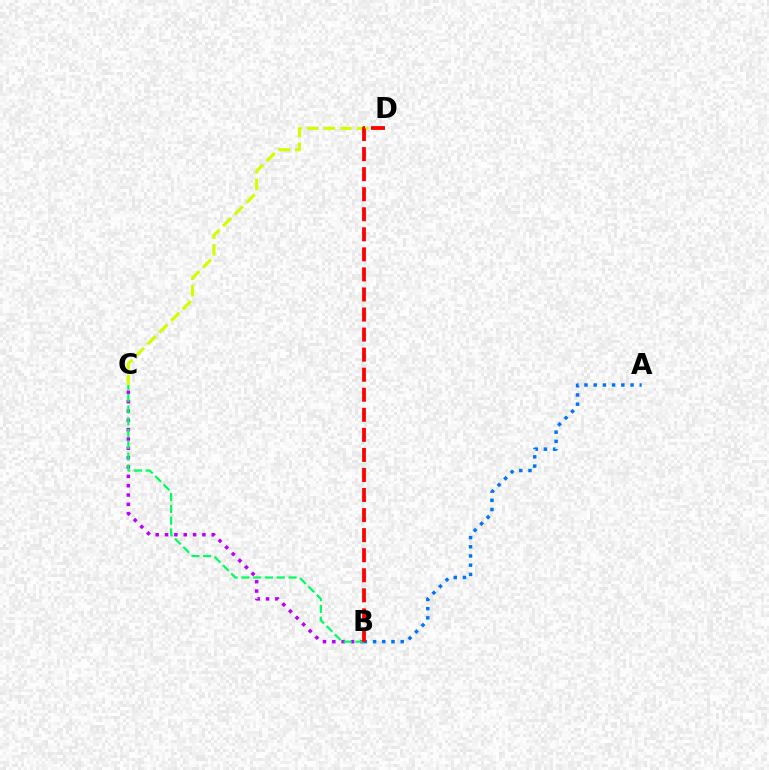{('C', 'D'): [{'color': '#d1ff00', 'line_style': 'dashed', 'thickness': 2.26}], ('B', 'C'): [{'color': '#b900ff', 'line_style': 'dotted', 'thickness': 2.54}, {'color': '#00ff5c', 'line_style': 'dashed', 'thickness': 1.6}], ('A', 'B'): [{'color': '#0074ff', 'line_style': 'dotted', 'thickness': 2.5}], ('B', 'D'): [{'color': '#ff0000', 'line_style': 'dashed', 'thickness': 2.72}]}